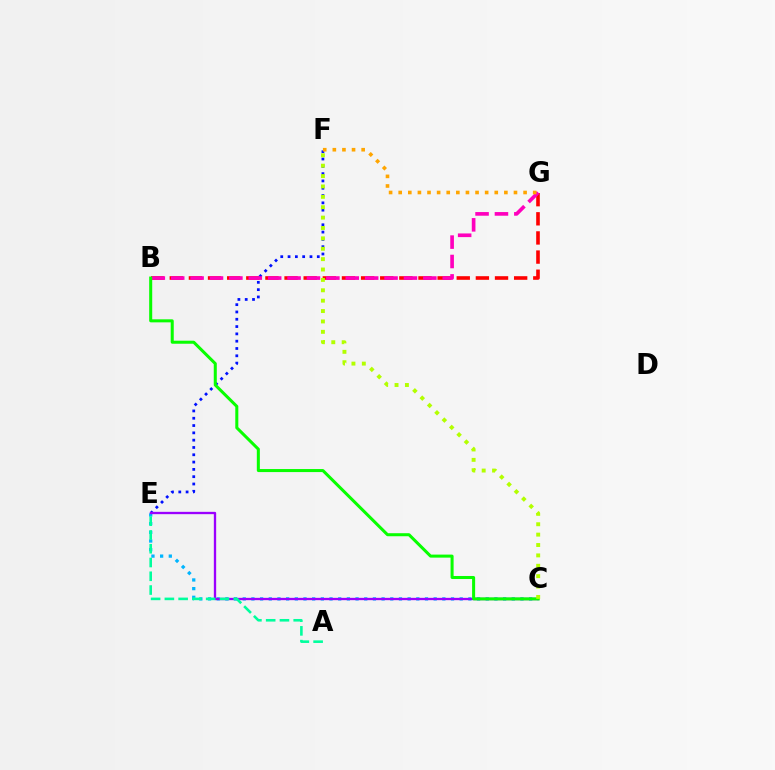{('B', 'G'): [{'color': '#ff0000', 'line_style': 'dashed', 'thickness': 2.6}, {'color': '#ff00bd', 'line_style': 'dashed', 'thickness': 2.63}], ('C', 'E'): [{'color': '#00b5ff', 'line_style': 'dotted', 'thickness': 2.36}, {'color': '#9b00ff', 'line_style': 'solid', 'thickness': 1.68}], ('E', 'F'): [{'color': '#0010ff', 'line_style': 'dotted', 'thickness': 1.98}], ('B', 'C'): [{'color': '#08ff00', 'line_style': 'solid', 'thickness': 2.18}], ('C', 'F'): [{'color': '#b3ff00', 'line_style': 'dotted', 'thickness': 2.82}], ('F', 'G'): [{'color': '#ffa500', 'line_style': 'dotted', 'thickness': 2.61}], ('A', 'E'): [{'color': '#00ff9d', 'line_style': 'dashed', 'thickness': 1.87}]}